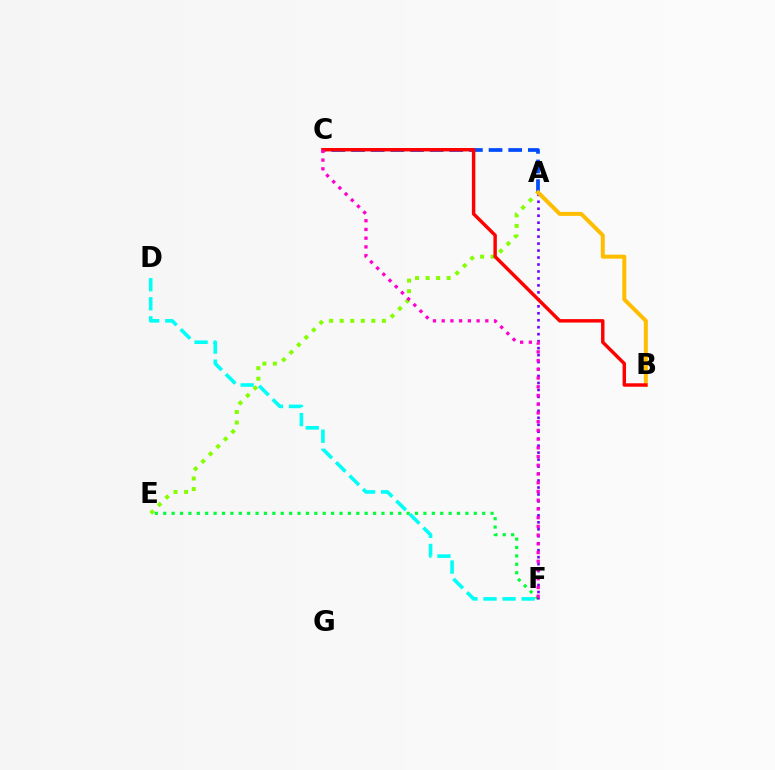{('A', 'E'): [{'color': '#84ff00', 'line_style': 'dotted', 'thickness': 2.87}], ('E', 'F'): [{'color': '#00ff39', 'line_style': 'dotted', 'thickness': 2.28}], ('A', 'C'): [{'color': '#004bff', 'line_style': 'dashed', 'thickness': 2.67}], ('A', 'F'): [{'color': '#7200ff', 'line_style': 'dotted', 'thickness': 1.89}], ('A', 'B'): [{'color': '#ffbd00', 'line_style': 'solid', 'thickness': 2.88}], ('B', 'C'): [{'color': '#ff0000', 'line_style': 'solid', 'thickness': 2.48}], ('C', 'F'): [{'color': '#ff00cf', 'line_style': 'dotted', 'thickness': 2.37}], ('D', 'F'): [{'color': '#00fff6', 'line_style': 'dashed', 'thickness': 2.59}]}